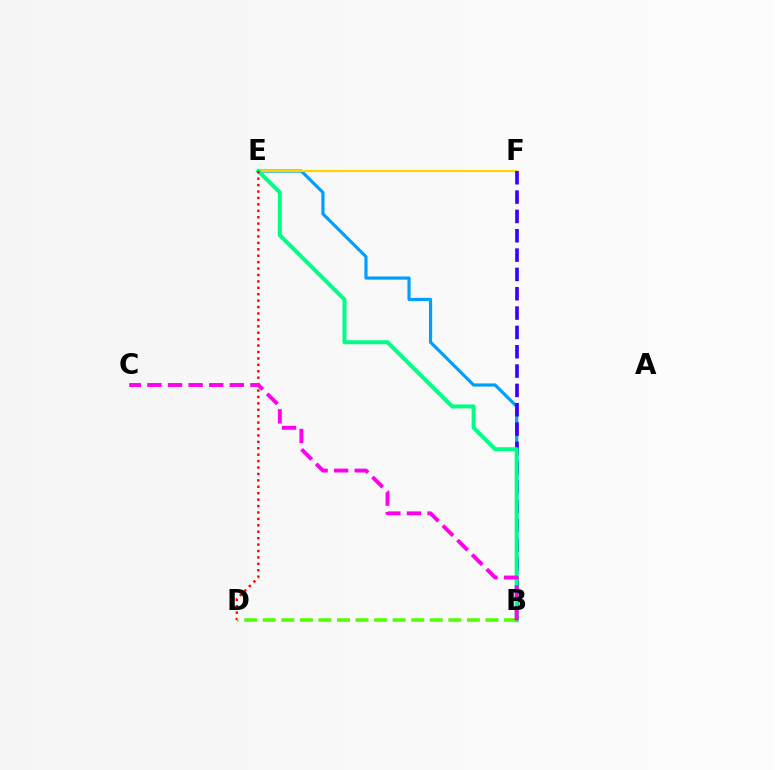{('B', 'E'): [{'color': '#009eff', 'line_style': 'solid', 'thickness': 2.28}, {'color': '#00ff86', 'line_style': 'solid', 'thickness': 2.88}], ('E', 'F'): [{'color': '#ffd500', 'line_style': 'solid', 'thickness': 1.56}], ('B', 'F'): [{'color': '#3700ff', 'line_style': 'dashed', 'thickness': 2.63}], ('D', 'E'): [{'color': '#ff0000', 'line_style': 'dotted', 'thickness': 1.74}], ('B', 'D'): [{'color': '#4fff00', 'line_style': 'dashed', 'thickness': 2.52}], ('B', 'C'): [{'color': '#ff00ed', 'line_style': 'dashed', 'thickness': 2.8}]}